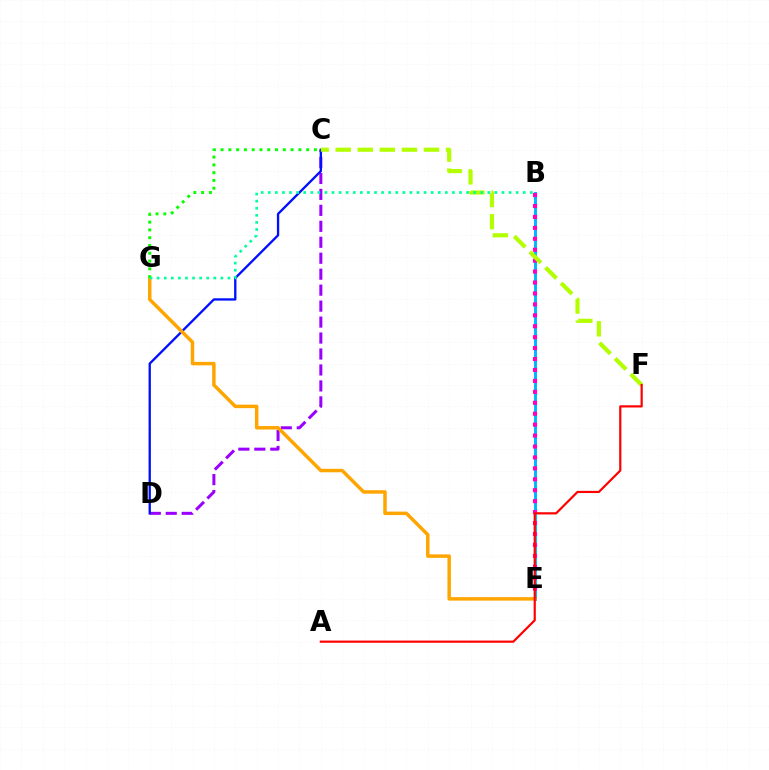{('C', 'D'): [{'color': '#9b00ff', 'line_style': 'dashed', 'thickness': 2.17}, {'color': '#0010ff', 'line_style': 'solid', 'thickness': 1.68}], ('B', 'E'): [{'color': '#00b5ff', 'line_style': 'solid', 'thickness': 2.11}, {'color': '#ff00bd', 'line_style': 'dotted', 'thickness': 2.97}], ('C', 'F'): [{'color': '#b3ff00', 'line_style': 'dashed', 'thickness': 3.0}], ('E', 'G'): [{'color': '#ffa500', 'line_style': 'solid', 'thickness': 2.5}], ('C', 'G'): [{'color': '#08ff00', 'line_style': 'dotted', 'thickness': 2.11}], ('B', 'G'): [{'color': '#00ff9d', 'line_style': 'dotted', 'thickness': 1.92}], ('A', 'F'): [{'color': '#ff0000', 'line_style': 'solid', 'thickness': 1.58}]}